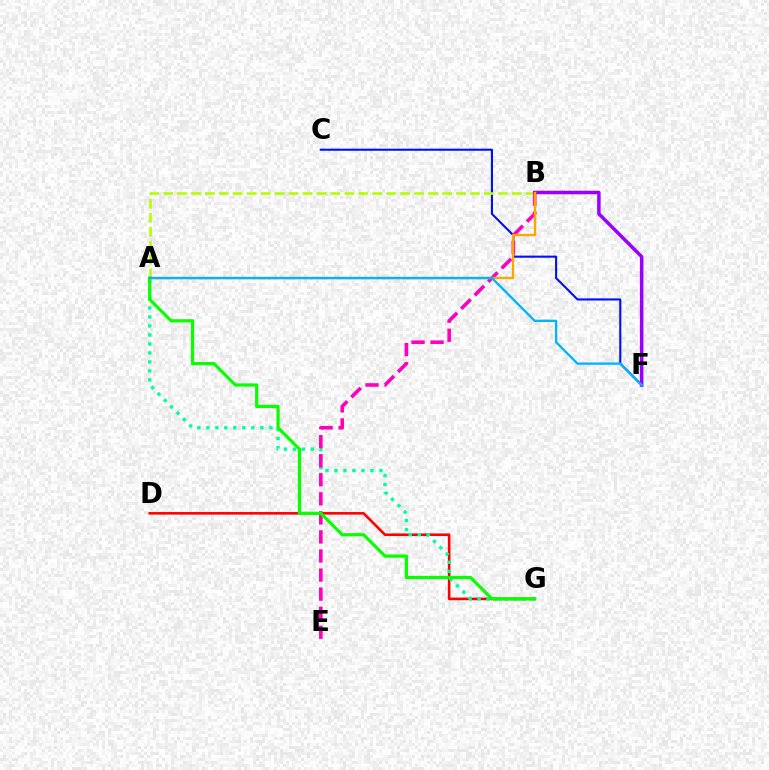{('C', 'F'): [{'color': '#0010ff', 'line_style': 'solid', 'thickness': 1.52}], ('A', 'B'): [{'color': '#b3ff00', 'line_style': 'dashed', 'thickness': 1.9}, {'color': '#ffa500', 'line_style': 'solid', 'thickness': 1.69}], ('B', 'F'): [{'color': '#9b00ff', 'line_style': 'solid', 'thickness': 2.53}], ('D', 'G'): [{'color': '#ff0000', 'line_style': 'solid', 'thickness': 1.87}], ('A', 'G'): [{'color': '#00ff9d', 'line_style': 'dotted', 'thickness': 2.44}, {'color': '#08ff00', 'line_style': 'solid', 'thickness': 2.31}], ('B', 'E'): [{'color': '#ff00bd', 'line_style': 'dashed', 'thickness': 2.59}], ('A', 'F'): [{'color': '#00b5ff', 'line_style': 'solid', 'thickness': 1.68}]}